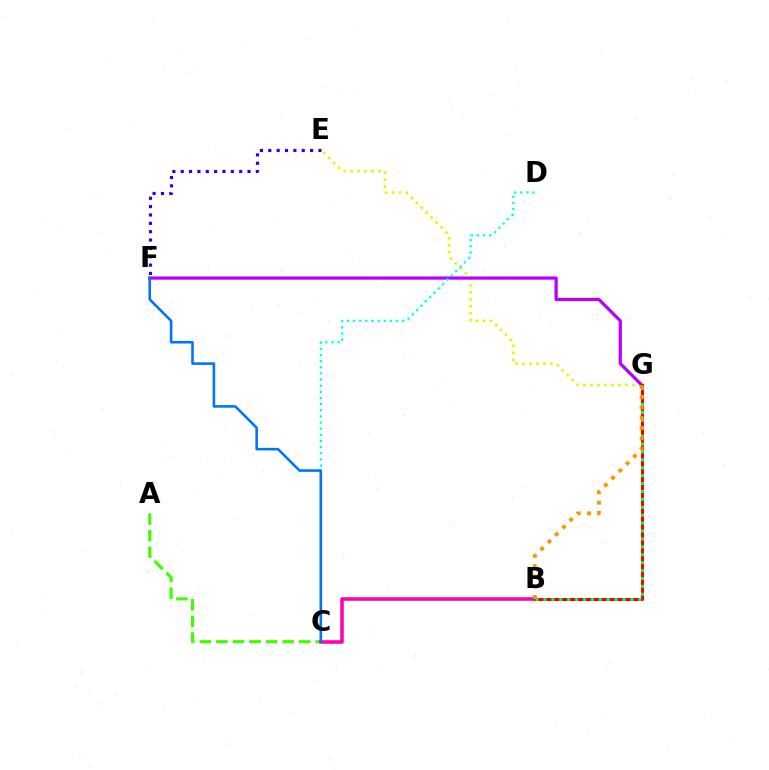{('A', 'C'): [{'color': '#3dff00', 'line_style': 'dashed', 'thickness': 2.25}], ('E', 'G'): [{'color': '#d1ff00', 'line_style': 'dotted', 'thickness': 1.9}], ('F', 'G'): [{'color': '#b900ff', 'line_style': 'solid', 'thickness': 2.33}], ('C', 'D'): [{'color': '#00fff6', 'line_style': 'dotted', 'thickness': 1.67}], ('E', 'F'): [{'color': '#2500ff', 'line_style': 'dotted', 'thickness': 2.27}], ('B', 'C'): [{'color': '#ff00ac', 'line_style': 'solid', 'thickness': 2.55}], ('C', 'F'): [{'color': '#0074ff', 'line_style': 'solid', 'thickness': 1.86}], ('B', 'G'): [{'color': '#ff0000', 'line_style': 'solid', 'thickness': 2.23}, {'color': '#00ff5c', 'line_style': 'dotted', 'thickness': 2.15}, {'color': '#ff9400', 'line_style': 'dotted', 'thickness': 2.79}]}